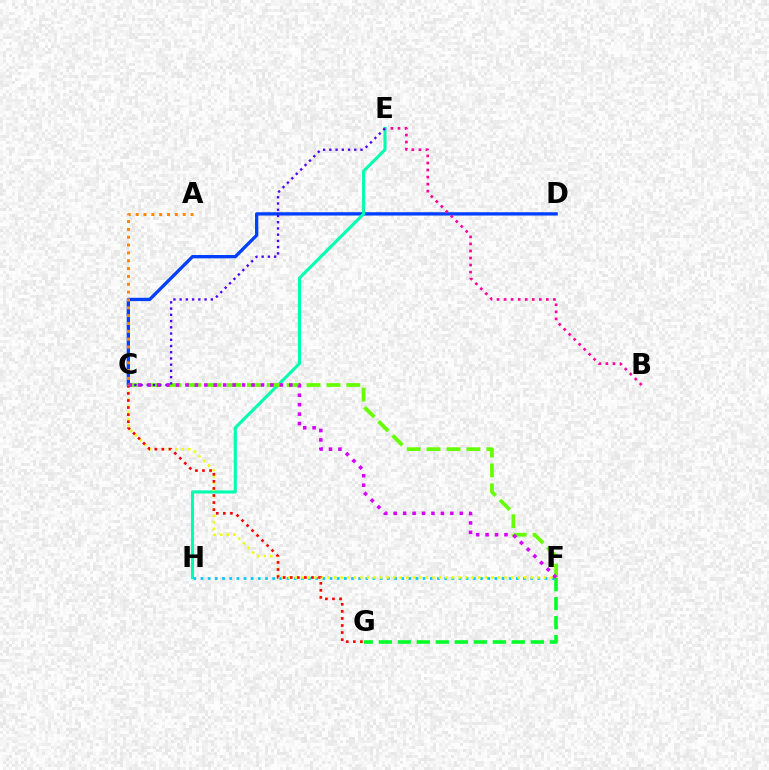{('C', 'D'): [{'color': '#003fff', 'line_style': 'solid', 'thickness': 2.38}], ('B', 'E'): [{'color': '#ff00a0', 'line_style': 'dotted', 'thickness': 1.91}], ('E', 'H'): [{'color': '#00ffaf', 'line_style': 'solid', 'thickness': 2.23}], ('F', 'G'): [{'color': '#00ff27', 'line_style': 'dashed', 'thickness': 2.58}], ('C', 'F'): [{'color': '#66ff00', 'line_style': 'dashed', 'thickness': 2.7}, {'color': '#eeff00', 'line_style': 'dotted', 'thickness': 1.78}, {'color': '#d600ff', 'line_style': 'dotted', 'thickness': 2.56}], ('C', 'E'): [{'color': '#4f00ff', 'line_style': 'dotted', 'thickness': 1.69}], ('F', 'H'): [{'color': '#00c7ff', 'line_style': 'dotted', 'thickness': 1.95}], ('C', 'G'): [{'color': '#ff0000', 'line_style': 'dotted', 'thickness': 1.92}], ('A', 'C'): [{'color': '#ff8800', 'line_style': 'dotted', 'thickness': 2.13}]}